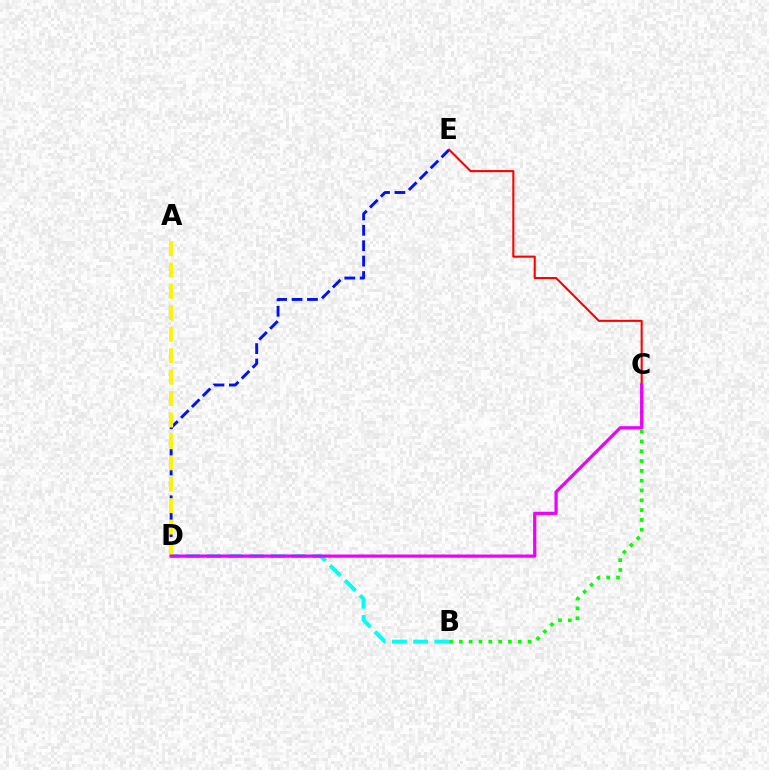{('B', 'C'): [{'color': '#08ff00', 'line_style': 'dotted', 'thickness': 2.67}], ('D', 'E'): [{'color': '#0010ff', 'line_style': 'dashed', 'thickness': 2.09}], ('B', 'D'): [{'color': '#00fff6', 'line_style': 'dashed', 'thickness': 2.88}], ('A', 'D'): [{'color': '#fcf500', 'line_style': 'dashed', 'thickness': 2.91}], ('C', 'E'): [{'color': '#ff0000', 'line_style': 'solid', 'thickness': 1.51}], ('C', 'D'): [{'color': '#ee00ff', 'line_style': 'solid', 'thickness': 2.32}]}